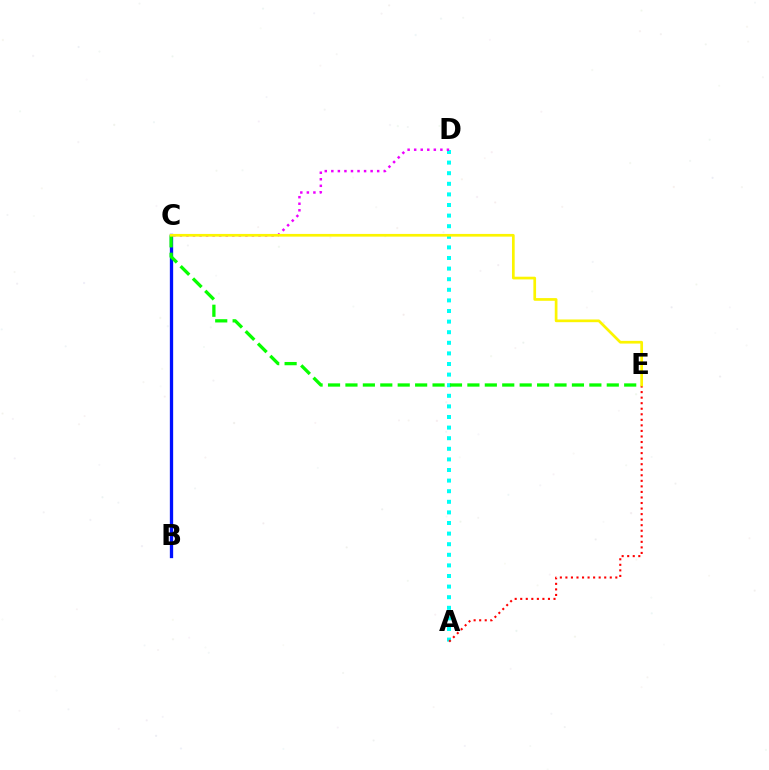{('B', 'C'): [{'color': '#0010ff', 'line_style': 'solid', 'thickness': 2.38}], ('A', 'D'): [{'color': '#00fff6', 'line_style': 'dotted', 'thickness': 2.88}], ('C', 'D'): [{'color': '#ee00ff', 'line_style': 'dotted', 'thickness': 1.78}], ('A', 'E'): [{'color': '#ff0000', 'line_style': 'dotted', 'thickness': 1.51}], ('C', 'E'): [{'color': '#08ff00', 'line_style': 'dashed', 'thickness': 2.37}, {'color': '#fcf500', 'line_style': 'solid', 'thickness': 1.94}]}